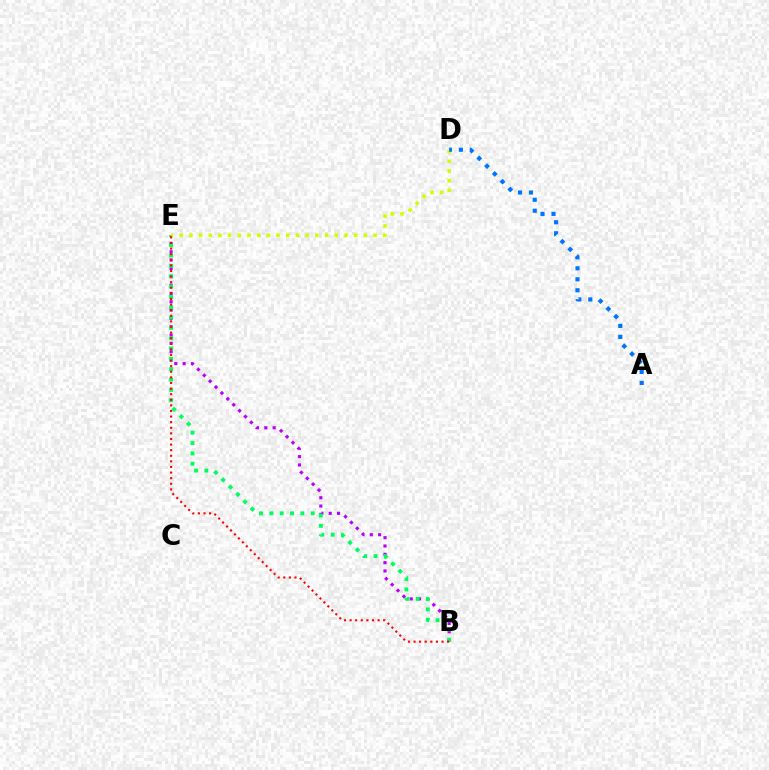{('B', 'E'): [{'color': '#b900ff', 'line_style': 'dotted', 'thickness': 2.26}, {'color': '#00ff5c', 'line_style': 'dotted', 'thickness': 2.81}, {'color': '#ff0000', 'line_style': 'dotted', 'thickness': 1.52}], ('D', 'E'): [{'color': '#d1ff00', 'line_style': 'dotted', 'thickness': 2.63}], ('A', 'D'): [{'color': '#0074ff', 'line_style': 'dotted', 'thickness': 2.98}]}